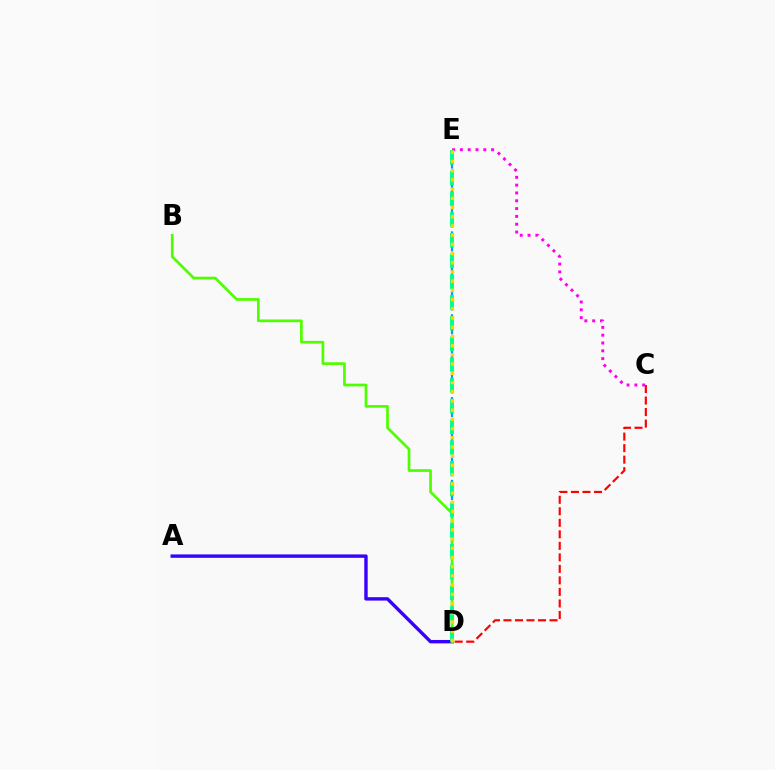{('C', 'D'): [{'color': '#ff0000', 'line_style': 'dashed', 'thickness': 1.56}], ('A', 'D'): [{'color': '#3700ff', 'line_style': 'solid', 'thickness': 2.44}], ('D', 'E'): [{'color': '#009eff', 'line_style': 'dashed', 'thickness': 1.61}, {'color': '#00ff86', 'line_style': 'dashed', 'thickness': 2.82}, {'color': '#ffd500', 'line_style': 'dotted', 'thickness': 2.5}], ('B', 'D'): [{'color': '#4fff00', 'line_style': 'solid', 'thickness': 1.94}], ('C', 'E'): [{'color': '#ff00ed', 'line_style': 'dotted', 'thickness': 2.12}]}